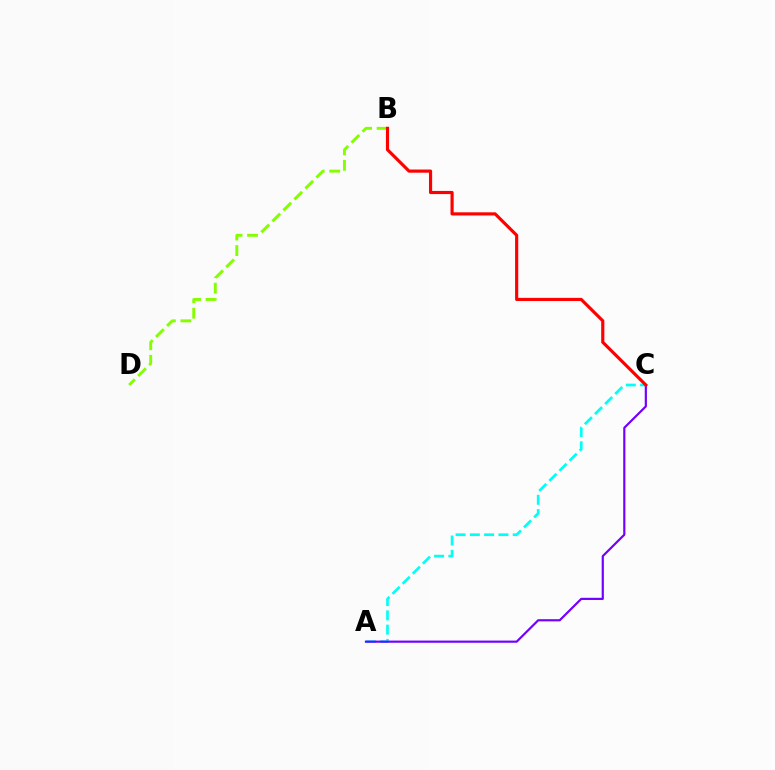{('B', 'D'): [{'color': '#84ff00', 'line_style': 'dashed', 'thickness': 2.11}], ('A', 'C'): [{'color': '#00fff6', 'line_style': 'dashed', 'thickness': 1.94}, {'color': '#7200ff', 'line_style': 'solid', 'thickness': 1.56}], ('B', 'C'): [{'color': '#ff0000', 'line_style': 'solid', 'thickness': 2.27}]}